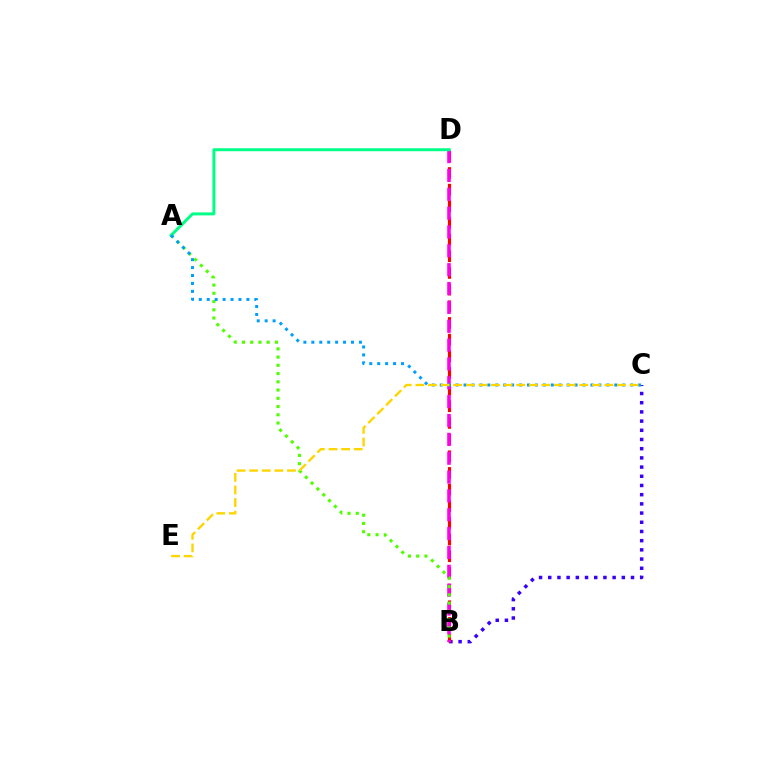{('B', 'C'): [{'color': '#3700ff', 'line_style': 'dotted', 'thickness': 2.5}], ('B', 'D'): [{'color': '#ff0000', 'line_style': 'dashed', 'thickness': 2.26}, {'color': '#ff00ed', 'line_style': 'dashed', 'thickness': 2.56}], ('A', 'B'): [{'color': '#4fff00', 'line_style': 'dotted', 'thickness': 2.24}], ('A', 'D'): [{'color': '#00ff86', 'line_style': 'solid', 'thickness': 2.14}], ('A', 'C'): [{'color': '#009eff', 'line_style': 'dotted', 'thickness': 2.16}], ('C', 'E'): [{'color': '#ffd500', 'line_style': 'dashed', 'thickness': 1.71}]}